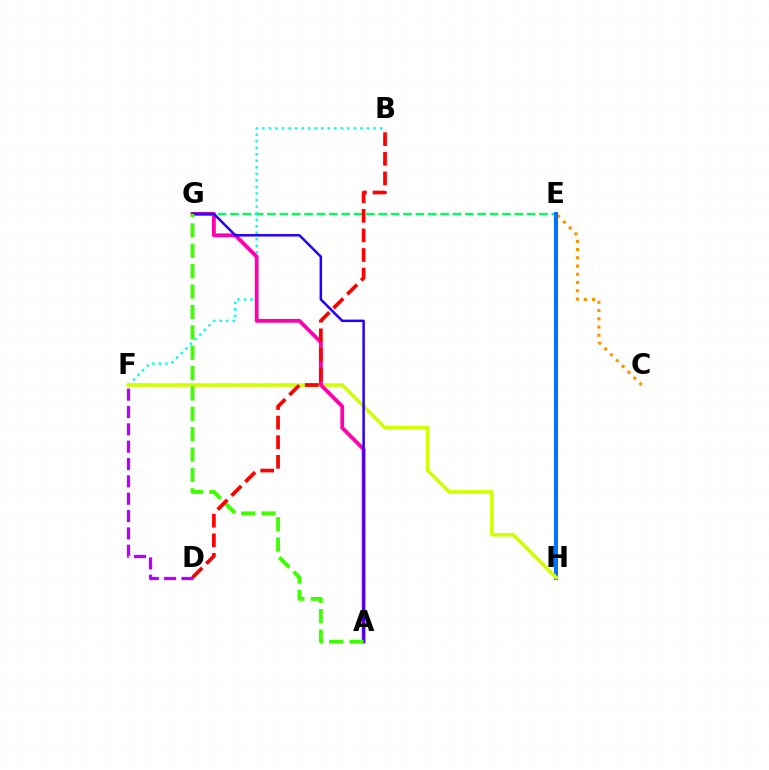{('C', 'E'): [{'color': '#ff9400', 'line_style': 'dotted', 'thickness': 2.24}], ('E', 'G'): [{'color': '#00ff5c', 'line_style': 'dashed', 'thickness': 1.68}], ('B', 'F'): [{'color': '#00fff6', 'line_style': 'dotted', 'thickness': 1.78}], ('D', 'F'): [{'color': '#b900ff', 'line_style': 'dashed', 'thickness': 2.36}], ('E', 'H'): [{'color': '#0074ff', 'line_style': 'solid', 'thickness': 2.88}], ('F', 'H'): [{'color': '#d1ff00', 'line_style': 'solid', 'thickness': 2.63}], ('A', 'G'): [{'color': '#ff00ac', 'line_style': 'solid', 'thickness': 2.72}, {'color': '#2500ff', 'line_style': 'solid', 'thickness': 1.8}, {'color': '#3dff00', 'line_style': 'dashed', 'thickness': 2.77}], ('B', 'D'): [{'color': '#ff0000', 'line_style': 'dashed', 'thickness': 2.66}]}